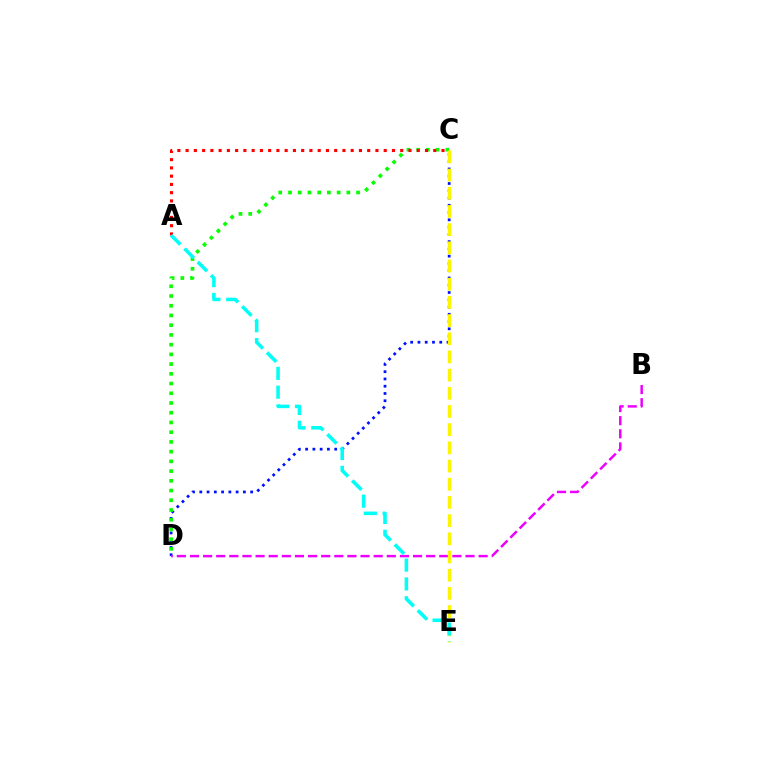{('C', 'D'): [{'color': '#0010ff', 'line_style': 'dotted', 'thickness': 1.97}, {'color': '#08ff00', 'line_style': 'dotted', 'thickness': 2.64}], ('B', 'D'): [{'color': '#ee00ff', 'line_style': 'dashed', 'thickness': 1.78}], ('A', 'C'): [{'color': '#ff0000', 'line_style': 'dotted', 'thickness': 2.24}], ('C', 'E'): [{'color': '#fcf500', 'line_style': 'dashed', 'thickness': 2.47}], ('A', 'E'): [{'color': '#00fff6', 'line_style': 'dashed', 'thickness': 2.56}]}